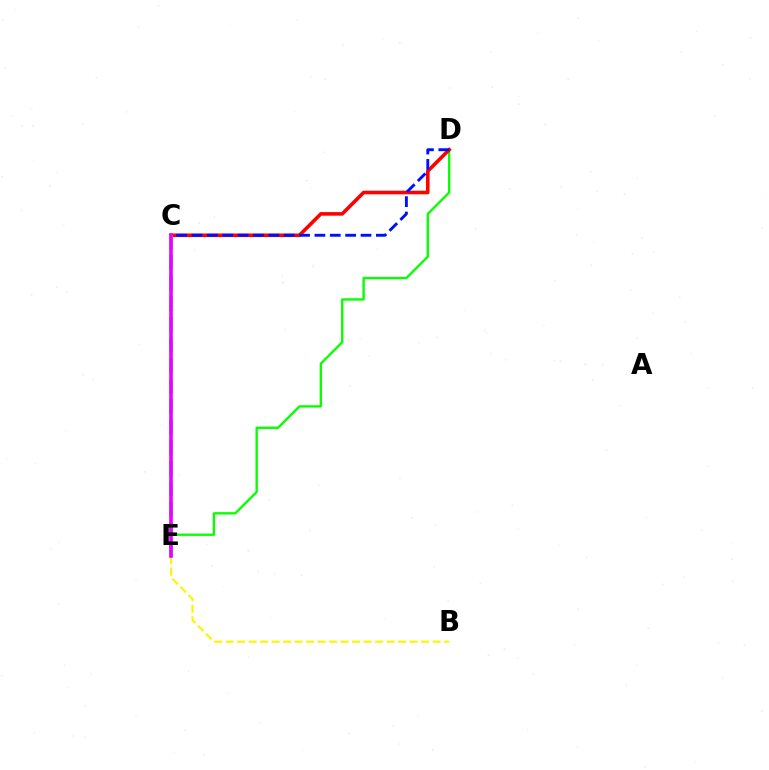{('D', 'E'): [{'color': '#08ff00', 'line_style': 'solid', 'thickness': 1.7}], ('B', 'E'): [{'color': '#fcf500', 'line_style': 'dashed', 'thickness': 1.56}], ('C', 'D'): [{'color': '#ff0000', 'line_style': 'solid', 'thickness': 2.59}, {'color': '#0010ff', 'line_style': 'dashed', 'thickness': 2.09}], ('C', 'E'): [{'color': '#00fff6', 'line_style': 'dashed', 'thickness': 2.79}, {'color': '#ee00ff', 'line_style': 'solid', 'thickness': 2.6}]}